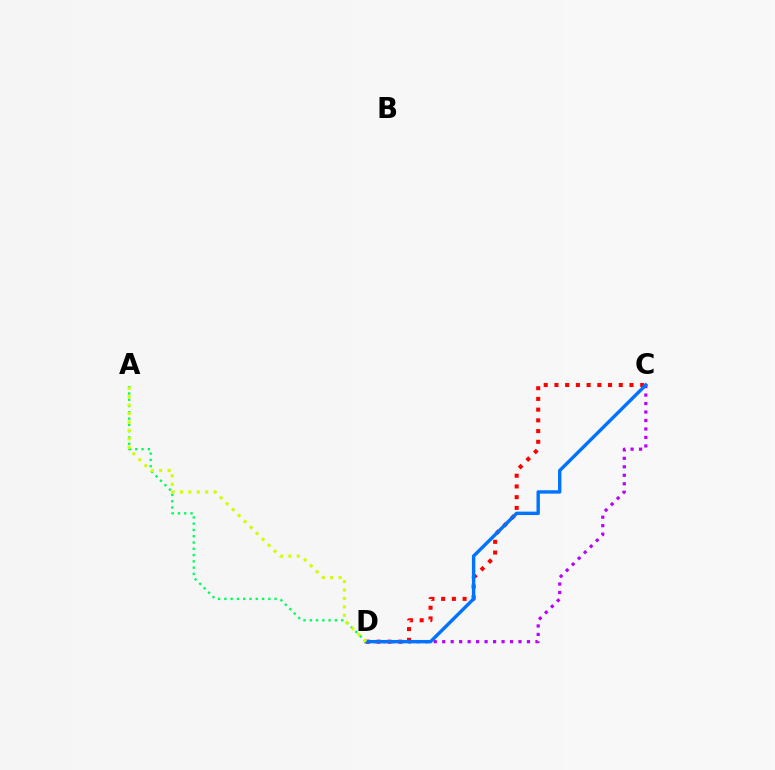{('A', 'D'): [{'color': '#00ff5c', 'line_style': 'dotted', 'thickness': 1.71}, {'color': '#d1ff00', 'line_style': 'dotted', 'thickness': 2.29}], ('C', 'D'): [{'color': '#b900ff', 'line_style': 'dotted', 'thickness': 2.3}, {'color': '#ff0000', 'line_style': 'dotted', 'thickness': 2.91}, {'color': '#0074ff', 'line_style': 'solid', 'thickness': 2.45}]}